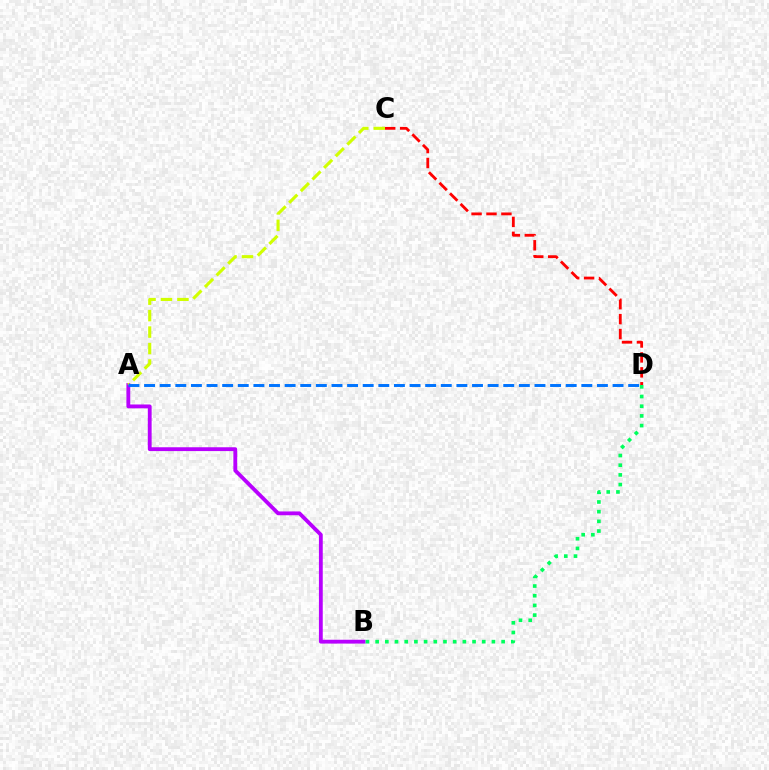{('C', 'D'): [{'color': '#ff0000', 'line_style': 'dashed', 'thickness': 2.03}], ('A', 'B'): [{'color': '#b900ff', 'line_style': 'solid', 'thickness': 2.75}], ('A', 'C'): [{'color': '#d1ff00', 'line_style': 'dashed', 'thickness': 2.24}], ('B', 'D'): [{'color': '#00ff5c', 'line_style': 'dotted', 'thickness': 2.63}], ('A', 'D'): [{'color': '#0074ff', 'line_style': 'dashed', 'thickness': 2.12}]}